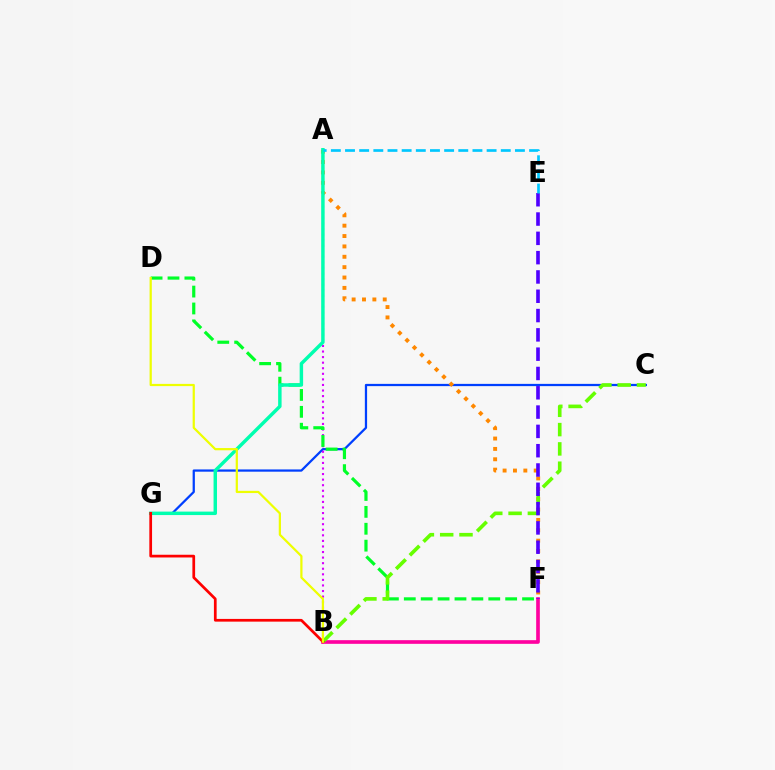{('C', 'G'): [{'color': '#003fff', 'line_style': 'solid', 'thickness': 1.62}], ('A', 'B'): [{'color': '#d600ff', 'line_style': 'dotted', 'thickness': 1.51}], ('D', 'F'): [{'color': '#00ff27', 'line_style': 'dashed', 'thickness': 2.3}], ('A', 'F'): [{'color': '#ff8800', 'line_style': 'dotted', 'thickness': 2.82}], ('A', 'G'): [{'color': '#00ffaf', 'line_style': 'solid', 'thickness': 2.49}], ('B', 'F'): [{'color': '#ff00a0', 'line_style': 'solid', 'thickness': 2.63}], ('B', 'C'): [{'color': '#66ff00', 'line_style': 'dashed', 'thickness': 2.62}], ('E', 'F'): [{'color': '#4f00ff', 'line_style': 'dashed', 'thickness': 2.62}], ('B', 'G'): [{'color': '#ff0000', 'line_style': 'solid', 'thickness': 1.96}], ('A', 'E'): [{'color': '#00c7ff', 'line_style': 'dashed', 'thickness': 1.92}], ('B', 'D'): [{'color': '#eeff00', 'line_style': 'solid', 'thickness': 1.6}]}